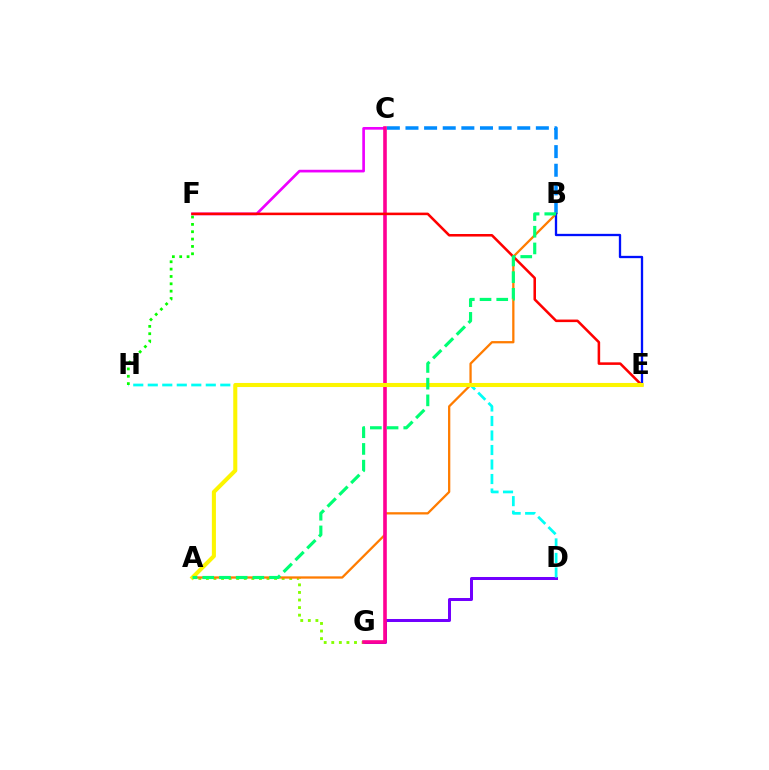{('D', 'G'): [{'color': '#7200ff', 'line_style': 'solid', 'thickness': 2.16}], ('A', 'G'): [{'color': '#84ff00', 'line_style': 'dotted', 'thickness': 2.06}], ('C', 'F'): [{'color': '#ee00ff', 'line_style': 'solid', 'thickness': 1.92}], ('B', 'C'): [{'color': '#008cff', 'line_style': 'dashed', 'thickness': 2.53}], ('A', 'B'): [{'color': '#ff7c00', 'line_style': 'solid', 'thickness': 1.64}, {'color': '#00ff74', 'line_style': 'dashed', 'thickness': 2.27}], ('B', 'E'): [{'color': '#0010ff', 'line_style': 'solid', 'thickness': 1.66}], ('C', 'G'): [{'color': '#ff0094', 'line_style': 'solid', 'thickness': 2.6}], ('E', 'F'): [{'color': '#ff0000', 'line_style': 'solid', 'thickness': 1.84}], ('D', 'H'): [{'color': '#00fff6', 'line_style': 'dashed', 'thickness': 1.97}], ('A', 'E'): [{'color': '#fcf500', 'line_style': 'solid', 'thickness': 2.92}], ('F', 'H'): [{'color': '#08ff00', 'line_style': 'dotted', 'thickness': 2.0}]}